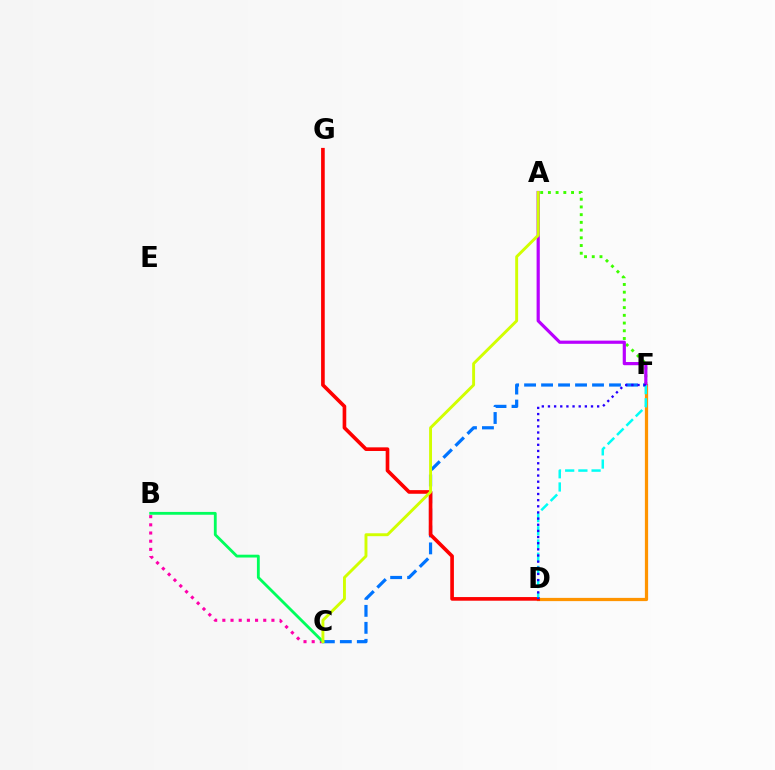{('C', 'F'): [{'color': '#0074ff', 'line_style': 'dashed', 'thickness': 2.31}], ('D', 'F'): [{'color': '#ff9400', 'line_style': 'solid', 'thickness': 2.33}, {'color': '#00fff6', 'line_style': 'dashed', 'thickness': 1.79}, {'color': '#2500ff', 'line_style': 'dotted', 'thickness': 1.67}], ('B', 'C'): [{'color': '#ff00ac', 'line_style': 'dotted', 'thickness': 2.22}, {'color': '#00ff5c', 'line_style': 'solid', 'thickness': 2.03}], ('D', 'G'): [{'color': '#ff0000', 'line_style': 'solid', 'thickness': 2.62}], ('A', 'F'): [{'color': '#3dff00', 'line_style': 'dotted', 'thickness': 2.1}, {'color': '#b900ff', 'line_style': 'solid', 'thickness': 2.29}], ('A', 'C'): [{'color': '#d1ff00', 'line_style': 'solid', 'thickness': 2.09}]}